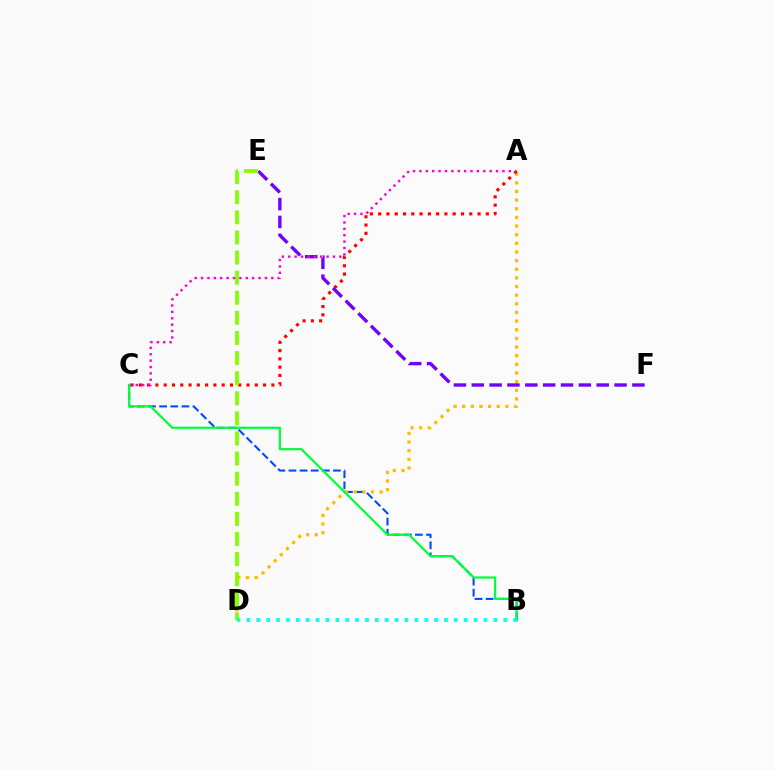{('B', 'C'): [{'color': '#004bff', 'line_style': 'dashed', 'thickness': 1.51}, {'color': '#00ff39', 'line_style': 'solid', 'thickness': 1.59}], ('A', 'D'): [{'color': '#ffbd00', 'line_style': 'dotted', 'thickness': 2.35}], ('A', 'C'): [{'color': '#ff0000', 'line_style': 'dotted', 'thickness': 2.25}, {'color': '#ff00cf', 'line_style': 'dotted', 'thickness': 1.74}], ('E', 'F'): [{'color': '#7200ff', 'line_style': 'dashed', 'thickness': 2.42}], ('D', 'E'): [{'color': '#84ff00', 'line_style': 'dashed', 'thickness': 2.73}], ('B', 'D'): [{'color': '#00fff6', 'line_style': 'dotted', 'thickness': 2.68}]}